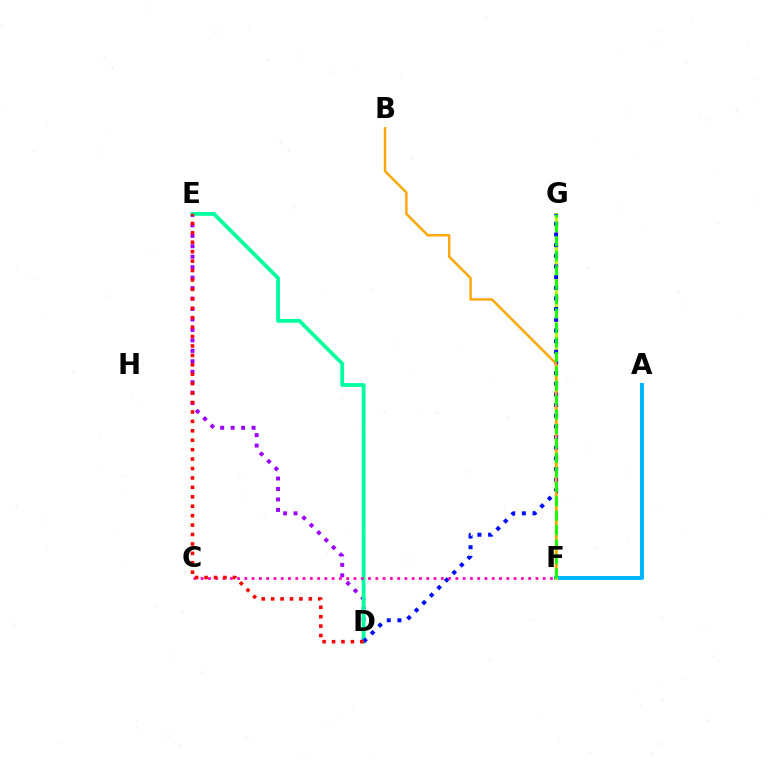{('D', 'E'): [{'color': '#9b00ff', 'line_style': 'dotted', 'thickness': 2.84}, {'color': '#00ff9d', 'line_style': 'solid', 'thickness': 2.72}, {'color': '#ff0000', 'line_style': 'dotted', 'thickness': 2.56}], ('A', 'F'): [{'color': '#00b5ff', 'line_style': 'solid', 'thickness': 2.87}], ('F', 'G'): [{'color': '#b3ff00', 'line_style': 'solid', 'thickness': 2.27}, {'color': '#08ff00', 'line_style': 'dashed', 'thickness': 1.96}], ('D', 'G'): [{'color': '#0010ff', 'line_style': 'dotted', 'thickness': 2.9}], ('B', 'F'): [{'color': '#ffa500', 'line_style': 'solid', 'thickness': 1.75}], ('C', 'F'): [{'color': '#ff00bd', 'line_style': 'dotted', 'thickness': 1.98}]}